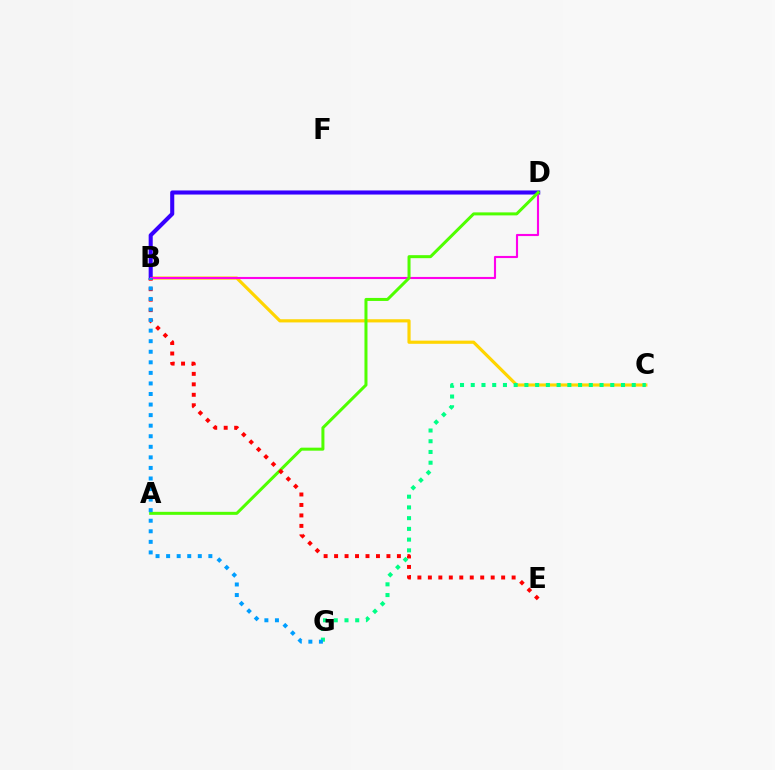{('B', 'C'): [{'color': '#ffd500', 'line_style': 'solid', 'thickness': 2.29}], ('B', 'D'): [{'color': '#3700ff', 'line_style': 'solid', 'thickness': 2.93}, {'color': '#ff00ed', 'line_style': 'solid', 'thickness': 1.53}], ('A', 'D'): [{'color': '#4fff00', 'line_style': 'solid', 'thickness': 2.17}], ('B', 'E'): [{'color': '#ff0000', 'line_style': 'dotted', 'thickness': 2.84}], ('C', 'G'): [{'color': '#00ff86', 'line_style': 'dotted', 'thickness': 2.92}], ('B', 'G'): [{'color': '#009eff', 'line_style': 'dotted', 'thickness': 2.87}]}